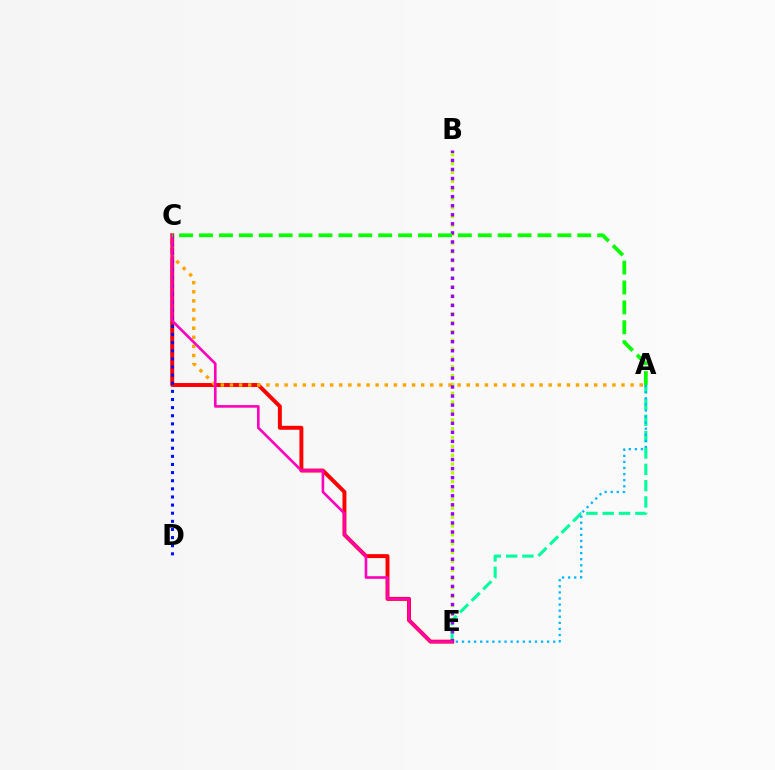{('B', 'E'): [{'color': '#b3ff00', 'line_style': 'dotted', 'thickness': 2.4}, {'color': '#9b00ff', 'line_style': 'dotted', 'thickness': 2.46}], ('A', 'E'): [{'color': '#00ff9d', 'line_style': 'dashed', 'thickness': 2.22}, {'color': '#00b5ff', 'line_style': 'dotted', 'thickness': 1.65}], ('C', 'E'): [{'color': '#ff0000', 'line_style': 'solid', 'thickness': 2.83}, {'color': '#ff00bd', 'line_style': 'solid', 'thickness': 1.89}], ('A', 'C'): [{'color': '#ffa500', 'line_style': 'dotted', 'thickness': 2.47}, {'color': '#08ff00', 'line_style': 'dashed', 'thickness': 2.7}], ('C', 'D'): [{'color': '#0010ff', 'line_style': 'dotted', 'thickness': 2.21}]}